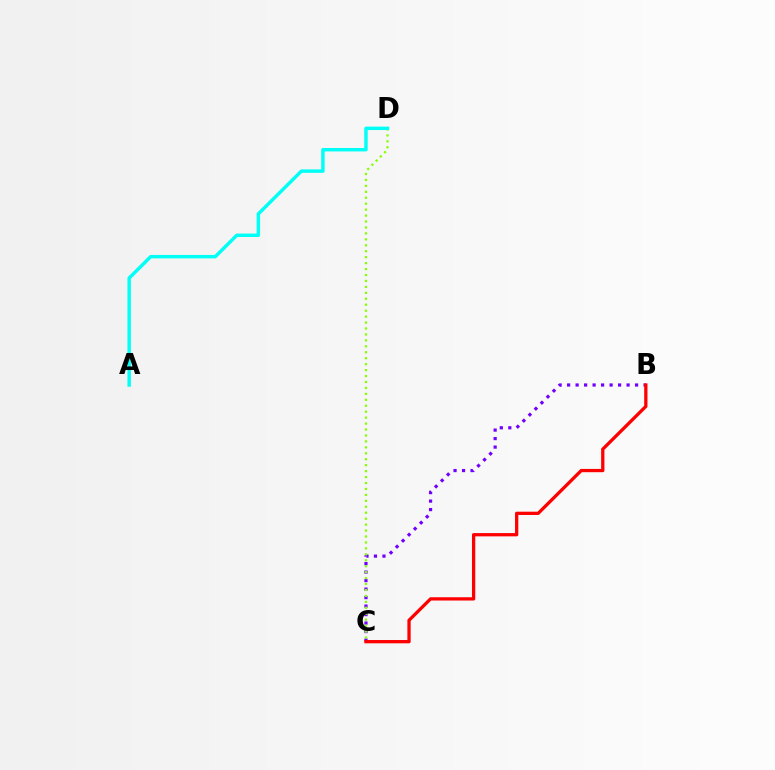{('B', 'C'): [{'color': '#7200ff', 'line_style': 'dotted', 'thickness': 2.31}, {'color': '#ff0000', 'line_style': 'solid', 'thickness': 2.36}], ('C', 'D'): [{'color': '#84ff00', 'line_style': 'dotted', 'thickness': 1.61}], ('A', 'D'): [{'color': '#00fff6', 'line_style': 'solid', 'thickness': 2.47}]}